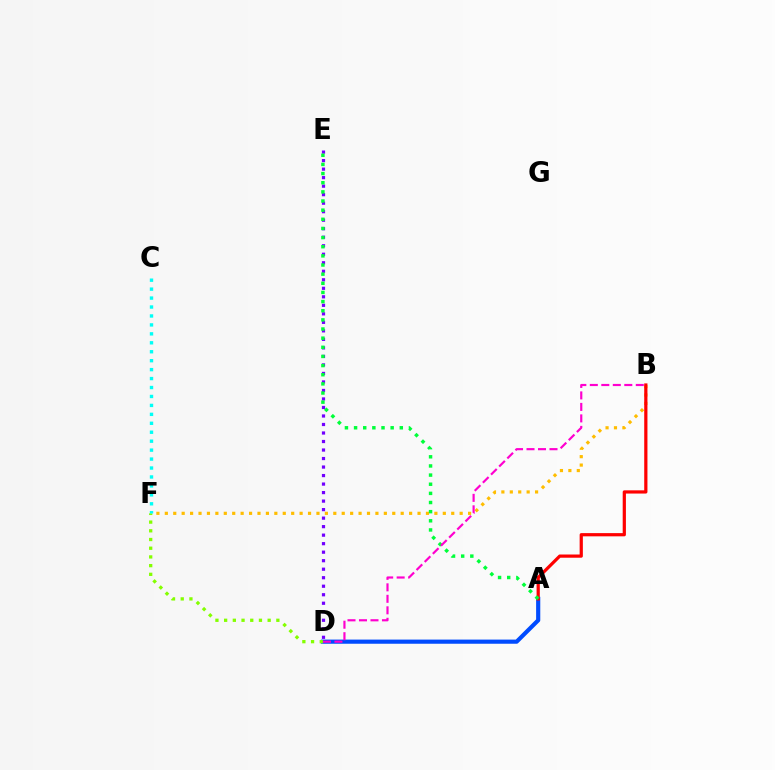{('D', 'E'): [{'color': '#7200ff', 'line_style': 'dotted', 'thickness': 2.31}], ('A', 'D'): [{'color': '#004bff', 'line_style': 'solid', 'thickness': 2.99}], ('B', 'F'): [{'color': '#ffbd00', 'line_style': 'dotted', 'thickness': 2.29}], ('D', 'F'): [{'color': '#84ff00', 'line_style': 'dotted', 'thickness': 2.37}], ('A', 'B'): [{'color': '#ff0000', 'line_style': 'solid', 'thickness': 2.32}], ('C', 'F'): [{'color': '#00fff6', 'line_style': 'dotted', 'thickness': 2.43}], ('A', 'E'): [{'color': '#00ff39', 'line_style': 'dotted', 'thickness': 2.48}], ('B', 'D'): [{'color': '#ff00cf', 'line_style': 'dashed', 'thickness': 1.56}]}